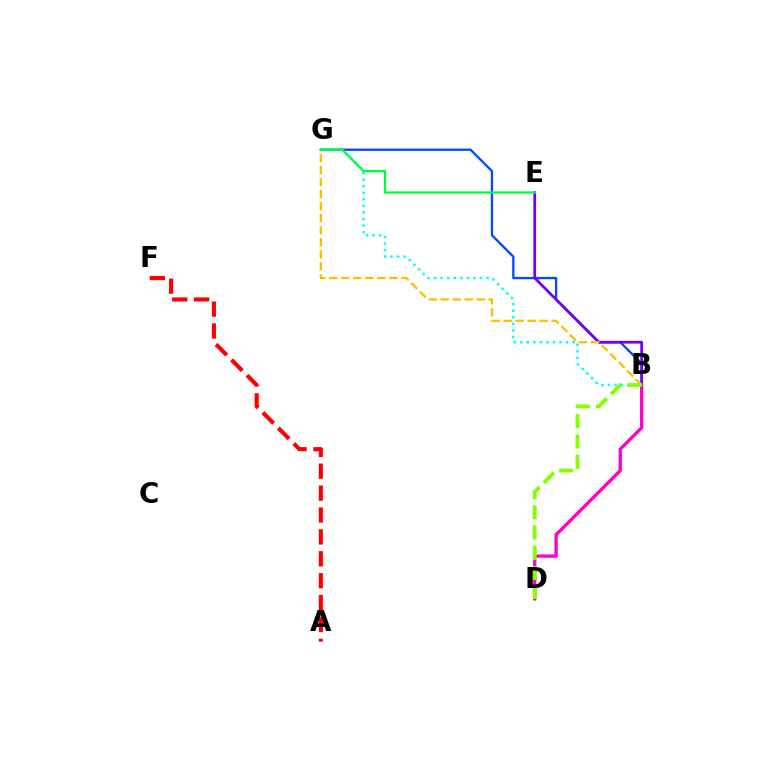{('B', 'G'): [{'color': '#004bff', 'line_style': 'solid', 'thickness': 1.67}, {'color': '#ffbd00', 'line_style': 'dashed', 'thickness': 1.64}, {'color': '#00fff6', 'line_style': 'dotted', 'thickness': 1.78}], ('A', 'F'): [{'color': '#ff0000', 'line_style': 'dashed', 'thickness': 2.97}], ('B', 'E'): [{'color': '#7200ff', 'line_style': 'solid', 'thickness': 1.98}], ('B', 'D'): [{'color': '#ff00cf', 'line_style': 'solid', 'thickness': 2.38}, {'color': '#84ff00', 'line_style': 'dashed', 'thickness': 2.75}], ('E', 'G'): [{'color': '#00ff39', 'line_style': 'solid', 'thickness': 1.6}]}